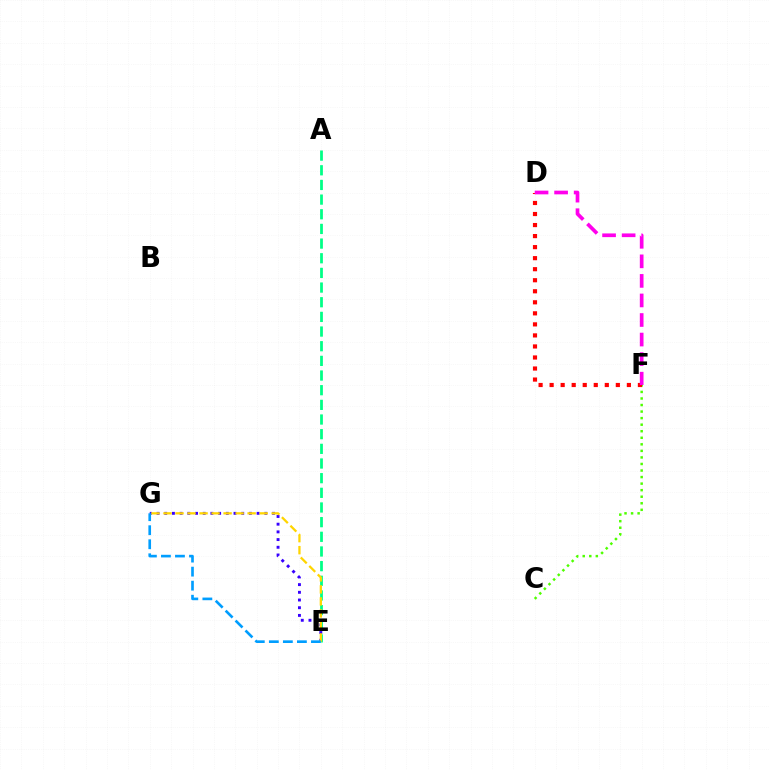{('C', 'F'): [{'color': '#4fff00', 'line_style': 'dotted', 'thickness': 1.78}], ('E', 'G'): [{'color': '#3700ff', 'line_style': 'dotted', 'thickness': 2.09}, {'color': '#ffd500', 'line_style': 'dashed', 'thickness': 1.63}, {'color': '#009eff', 'line_style': 'dashed', 'thickness': 1.91}], ('A', 'E'): [{'color': '#00ff86', 'line_style': 'dashed', 'thickness': 1.99}], ('D', 'F'): [{'color': '#ff0000', 'line_style': 'dotted', 'thickness': 3.0}, {'color': '#ff00ed', 'line_style': 'dashed', 'thickness': 2.66}]}